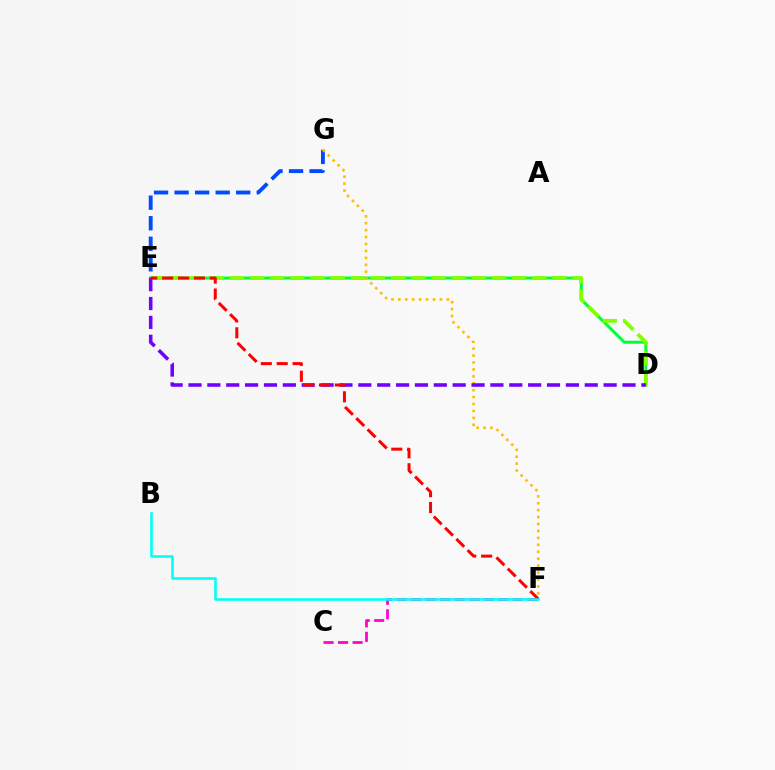{('D', 'E'): [{'color': '#00ff39', 'line_style': 'solid', 'thickness': 2.17}, {'color': '#84ff00', 'line_style': 'dashed', 'thickness': 2.74}, {'color': '#7200ff', 'line_style': 'dashed', 'thickness': 2.56}], ('E', 'G'): [{'color': '#004bff', 'line_style': 'dashed', 'thickness': 2.79}], ('F', 'G'): [{'color': '#ffbd00', 'line_style': 'dotted', 'thickness': 1.88}], ('C', 'F'): [{'color': '#ff00cf', 'line_style': 'dashed', 'thickness': 1.97}], ('E', 'F'): [{'color': '#ff0000', 'line_style': 'dashed', 'thickness': 2.16}], ('B', 'F'): [{'color': '#00fff6', 'line_style': 'solid', 'thickness': 1.87}]}